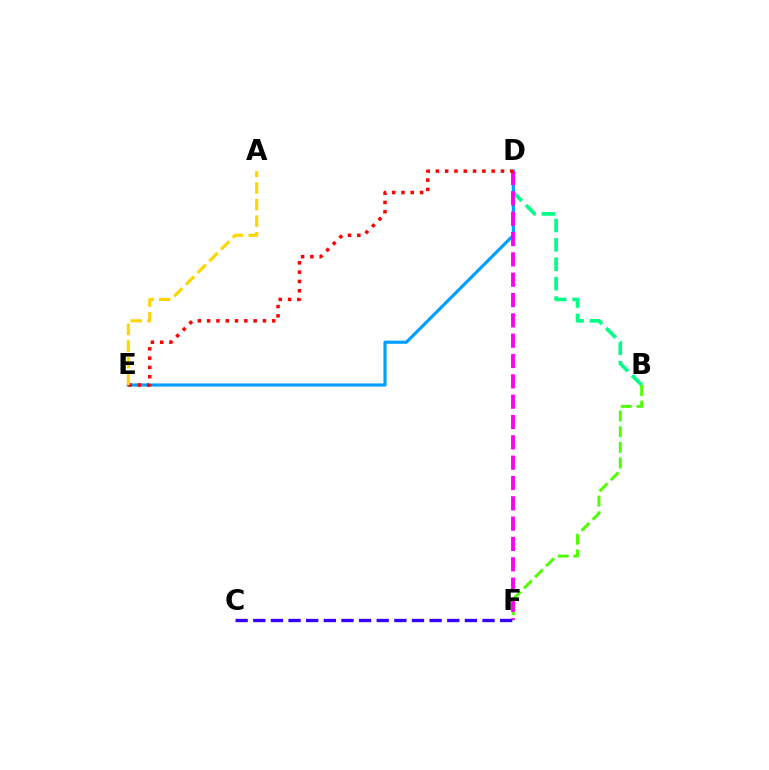{('B', 'D'): [{'color': '#00ff86', 'line_style': 'dashed', 'thickness': 2.63}], ('D', 'E'): [{'color': '#009eff', 'line_style': 'solid', 'thickness': 2.27}, {'color': '#ff0000', 'line_style': 'dotted', 'thickness': 2.53}], ('B', 'F'): [{'color': '#4fff00', 'line_style': 'dashed', 'thickness': 2.13}], ('D', 'F'): [{'color': '#ff00ed', 'line_style': 'dashed', 'thickness': 2.76}], ('C', 'F'): [{'color': '#3700ff', 'line_style': 'dashed', 'thickness': 2.4}], ('A', 'E'): [{'color': '#ffd500', 'line_style': 'dashed', 'thickness': 2.25}]}